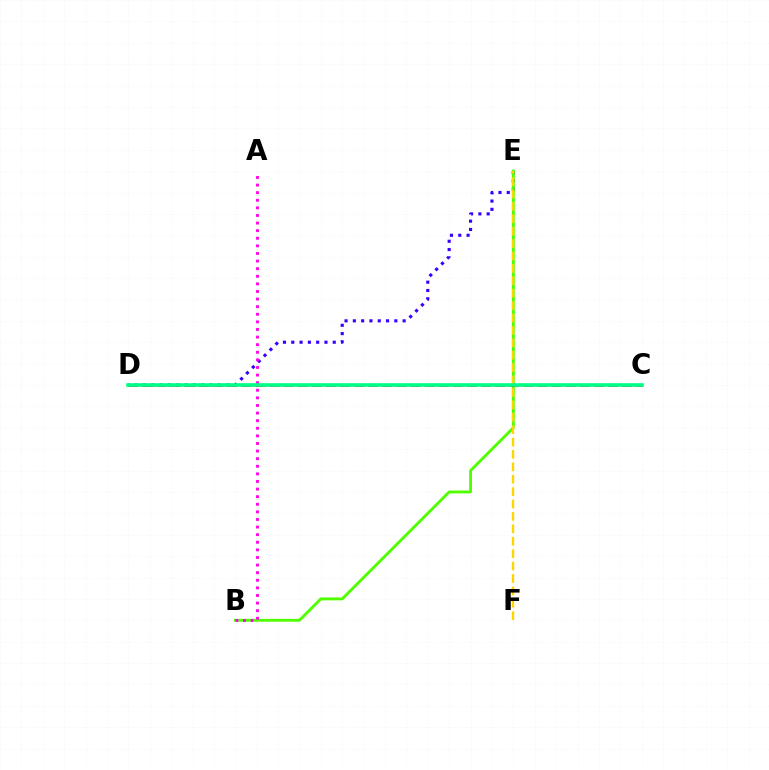{('D', 'E'): [{'color': '#3700ff', 'line_style': 'dotted', 'thickness': 2.25}], ('B', 'E'): [{'color': '#4fff00', 'line_style': 'solid', 'thickness': 2.07}], ('C', 'D'): [{'color': '#ff0000', 'line_style': 'dashed', 'thickness': 1.92}, {'color': '#009eff', 'line_style': 'dotted', 'thickness': 1.72}, {'color': '#00ff86', 'line_style': 'solid', 'thickness': 2.58}], ('E', 'F'): [{'color': '#ffd500', 'line_style': 'dashed', 'thickness': 1.68}], ('A', 'B'): [{'color': '#ff00ed', 'line_style': 'dotted', 'thickness': 2.06}]}